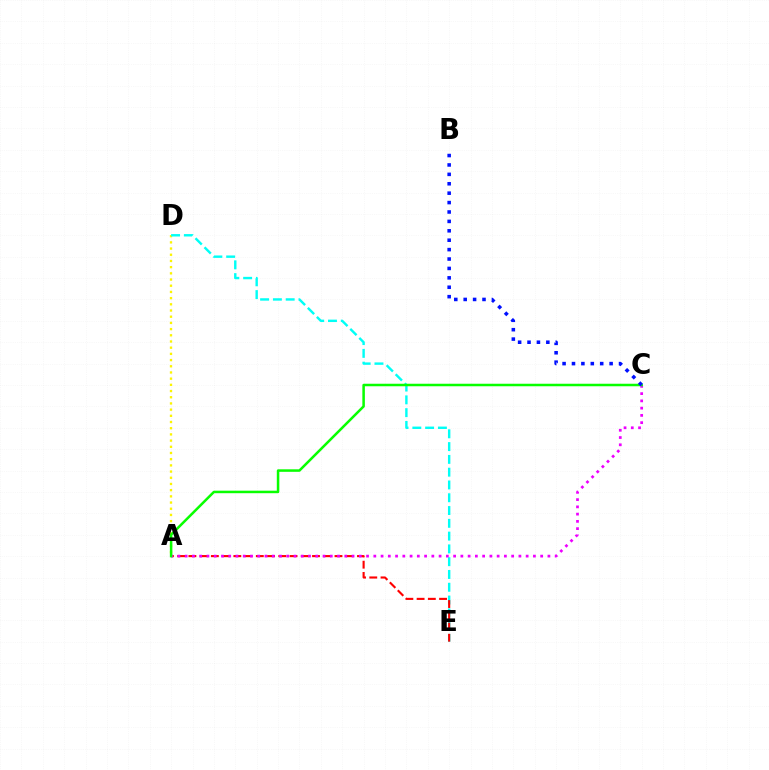{('A', 'D'): [{'color': '#fcf500', 'line_style': 'dotted', 'thickness': 1.68}], ('D', 'E'): [{'color': '#00fff6', 'line_style': 'dashed', 'thickness': 1.74}], ('A', 'E'): [{'color': '#ff0000', 'line_style': 'dashed', 'thickness': 1.53}], ('A', 'C'): [{'color': '#ee00ff', 'line_style': 'dotted', 'thickness': 1.97}, {'color': '#08ff00', 'line_style': 'solid', 'thickness': 1.81}], ('B', 'C'): [{'color': '#0010ff', 'line_style': 'dotted', 'thickness': 2.56}]}